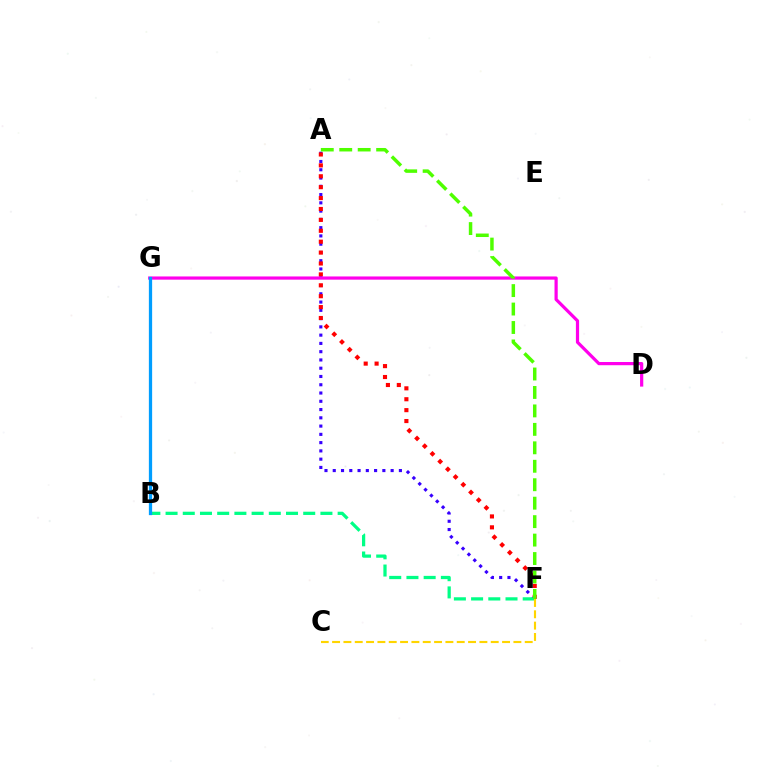{('A', 'F'): [{'color': '#3700ff', 'line_style': 'dotted', 'thickness': 2.25}, {'color': '#ff0000', 'line_style': 'dotted', 'thickness': 2.96}, {'color': '#4fff00', 'line_style': 'dashed', 'thickness': 2.51}], ('B', 'F'): [{'color': '#00ff86', 'line_style': 'dashed', 'thickness': 2.34}], ('D', 'G'): [{'color': '#ff00ed', 'line_style': 'solid', 'thickness': 2.31}], ('B', 'G'): [{'color': '#009eff', 'line_style': 'solid', 'thickness': 2.35}], ('C', 'F'): [{'color': '#ffd500', 'line_style': 'dashed', 'thickness': 1.54}]}